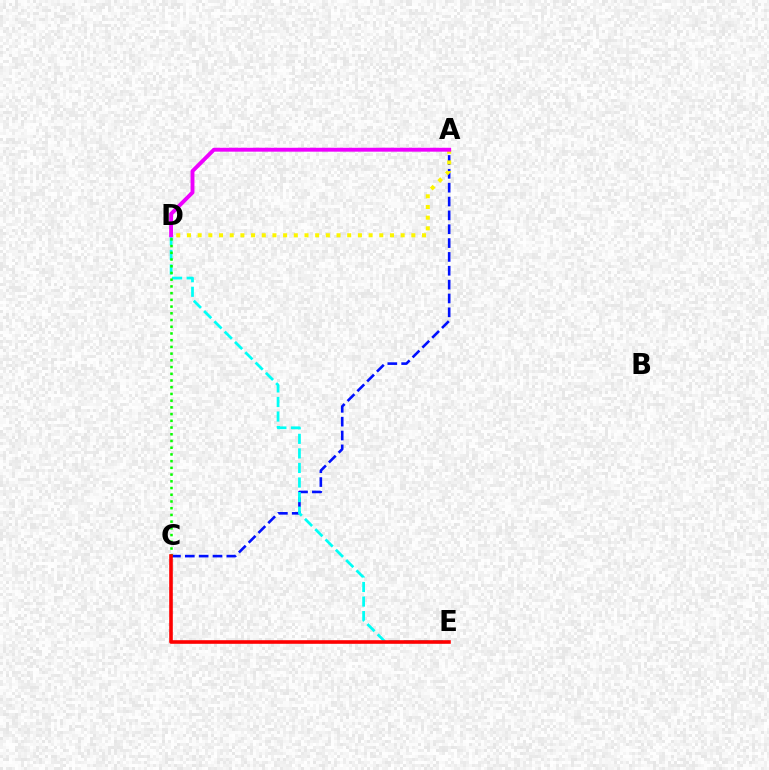{('A', 'C'): [{'color': '#0010ff', 'line_style': 'dashed', 'thickness': 1.88}], ('D', 'E'): [{'color': '#00fff6', 'line_style': 'dashed', 'thickness': 1.98}], ('A', 'D'): [{'color': '#fcf500', 'line_style': 'dotted', 'thickness': 2.9}, {'color': '#ee00ff', 'line_style': 'solid', 'thickness': 2.81}], ('C', 'D'): [{'color': '#08ff00', 'line_style': 'dotted', 'thickness': 1.83}], ('C', 'E'): [{'color': '#ff0000', 'line_style': 'solid', 'thickness': 2.6}]}